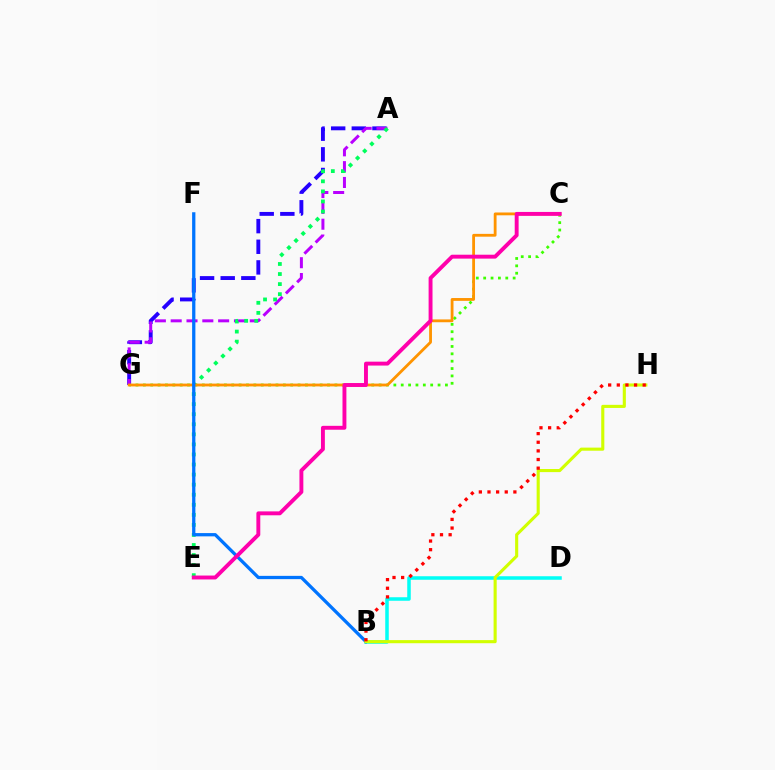{('A', 'G'): [{'color': '#2500ff', 'line_style': 'dashed', 'thickness': 2.8}, {'color': '#b900ff', 'line_style': 'dashed', 'thickness': 2.15}], ('C', 'G'): [{'color': '#3dff00', 'line_style': 'dotted', 'thickness': 2.0}, {'color': '#ff9400', 'line_style': 'solid', 'thickness': 2.02}], ('B', 'D'): [{'color': '#00fff6', 'line_style': 'solid', 'thickness': 2.54}], ('A', 'E'): [{'color': '#00ff5c', 'line_style': 'dotted', 'thickness': 2.73}], ('B', 'F'): [{'color': '#0074ff', 'line_style': 'solid', 'thickness': 2.36}], ('B', 'H'): [{'color': '#d1ff00', 'line_style': 'solid', 'thickness': 2.24}, {'color': '#ff0000', 'line_style': 'dotted', 'thickness': 2.35}], ('C', 'E'): [{'color': '#ff00ac', 'line_style': 'solid', 'thickness': 2.81}]}